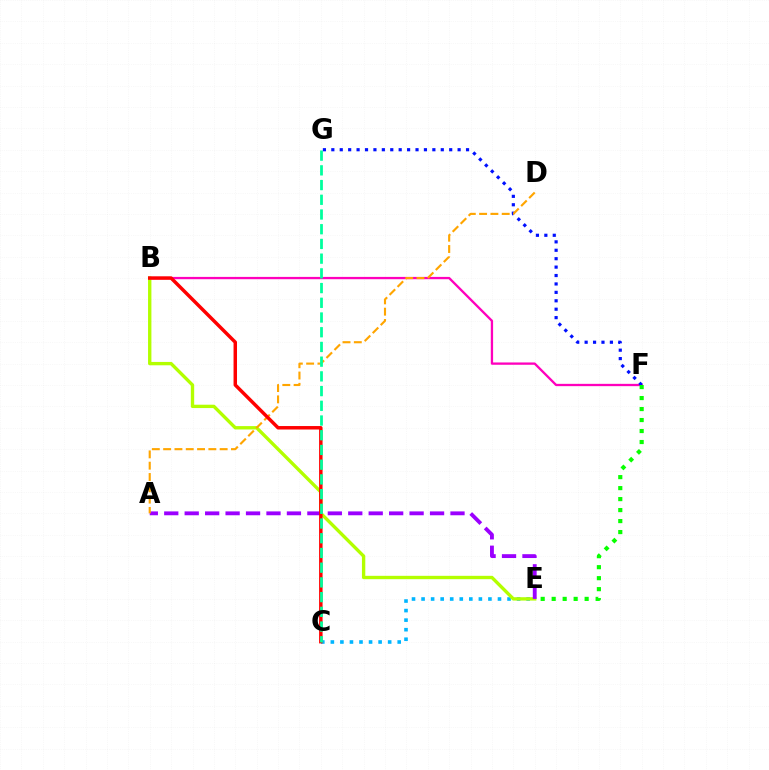{('B', 'F'): [{'color': '#ff00bd', 'line_style': 'solid', 'thickness': 1.66}], ('C', 'E'): [{'color': '#00b5ff', 'line_style': 'dotted', 'thickness': 2.6}], ('B', 'E'): [{'color': '#b3ff00', 'line_style': 'solid', 'thickness': 2.42}], ('F', 'G'): [{'color': '#0010ff', 'line_style': 'dotted', 'thickness': 2.29}], ('A', 'E'): [{'color': '#9b00ff', 'line_style': 'dashed', 'thickness': 2.78}], ('E', 'F'): [{'color': '#08ff00', 'line_style': 'dotted', 'thickness': 2.99}], ('A', 'D'): [{'color': '#ffa500', 'line_style': 'dashed', 'thickness': 1.54}], ('B', 'C'): [{'color': '#ff0000', 'line_style': 'solid', 'thickness': 2.5}], ('C', 'G'): [{'color': '#00ff9d', 'line_style': 'dashed', 'thickness': 2.0}]}